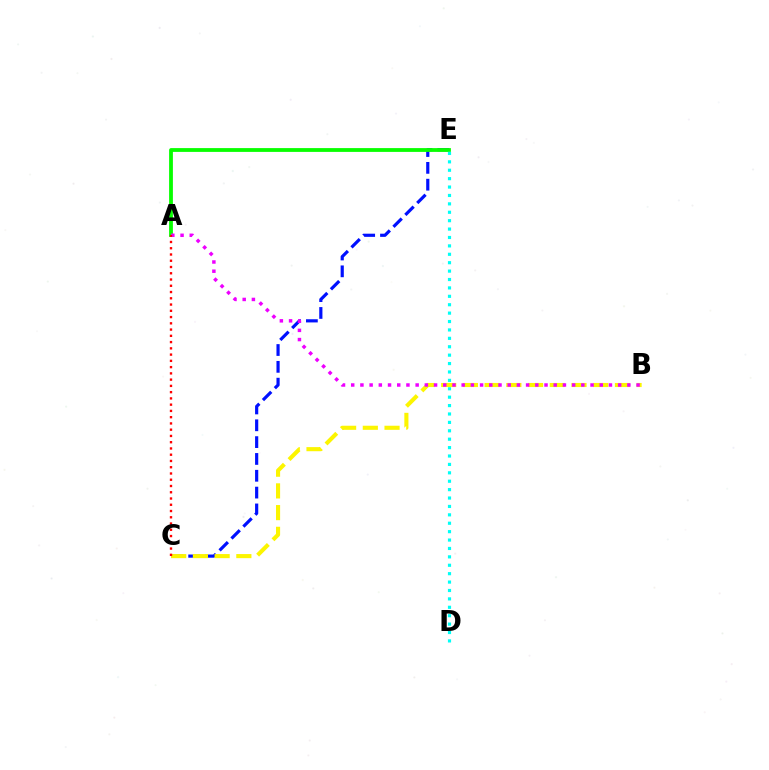{('C', 'E'): [{'color': '#0010ff', 'line_style': 'dashed', 'thickness': 2.29}], ('A', 'E'): [{'color': '#08ff00', 'line_style': 'solid', 'thickness': 2.73}], ('D', 'E'): [{'color': '#00fff6', 'line_style': 'dotted', 'thickness': 2.28}], ('B', 'C'): [{'color': '#fcf500', 'line_style': 'dashed', 'thickness': 2.95}], ('A', 'B'): [{'color': '#ee00ff', 'line_style': 'dotted', 'thickness': 2.5}], ('A', 'C'): [{'color': '#ff0000', 'line_style': 'dotted', 'thickness': 1.7}]}